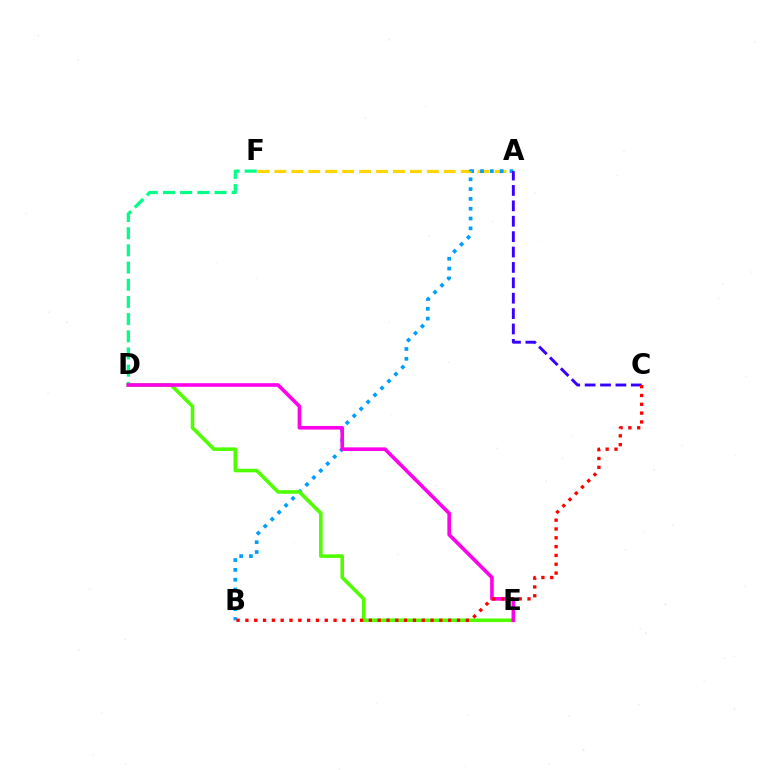{('A', 'F'): [{'color': '#ffd500', 'line_style': 'dashed', 'thickness': 2.3}], ('A', 'B'): [{'color': '#009eff', 'line_style': 'dotted', 'thickness': 2.67}], ('D', 'F'): [{'color': '#00ff86', 'line_style': 'dashed', 'thickness': 2.33}], ('D', 'E'): [{'color': '#4fff00', 'line_style': 'solid', 'thickness': 2.58}, {'color': '#ff00ed', 'line_style': 'solid', 'thickness': 2.61}], ('A', 'C'): [{'color': '#3700ff', 'line_style': 'dashed', 'thickness': 2.09}], ('B', 'C'): [{'color': '#ff0000', 'line_style': 'dotted', 'thickness': 2.4}]}